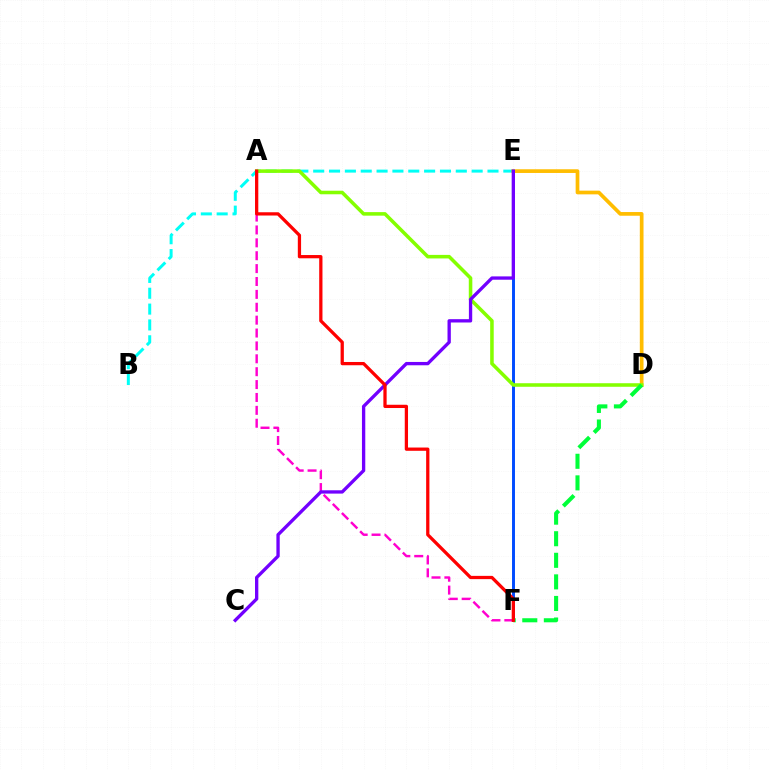{('E', 'F'): [{'color': '#004bff', 'line_style': 'solid', 'thickness': 2.11}], ('B', 'E'): [{'color': '#00fff6', 'line_style': 'dashed', 'thickness': 2.15}], ('D', 'E'): [{'color': '#ffbd00', 'line_style': 'solid', 'thickness': 2.66}], ('A', 'F'): [{'color': '#ff00cf', 'line_style': 'dashed', 'thickness': 1.75}, {'color': '#ff0000', 'line_style': 'solid', 'thickness': 2.35}], ('A', 'D'): [{'color': '#84ff00', 'line_style': 'solid', 'thickness': 2.55}], ('C', 'E'): [{'color': '#7200ff', 'line_style': 'solid', 'thickness': 2.39}], ('D', 'F'): [{'color': '#00ff39', 'line_style': 'dashed', 'thickness': 2.93}]}